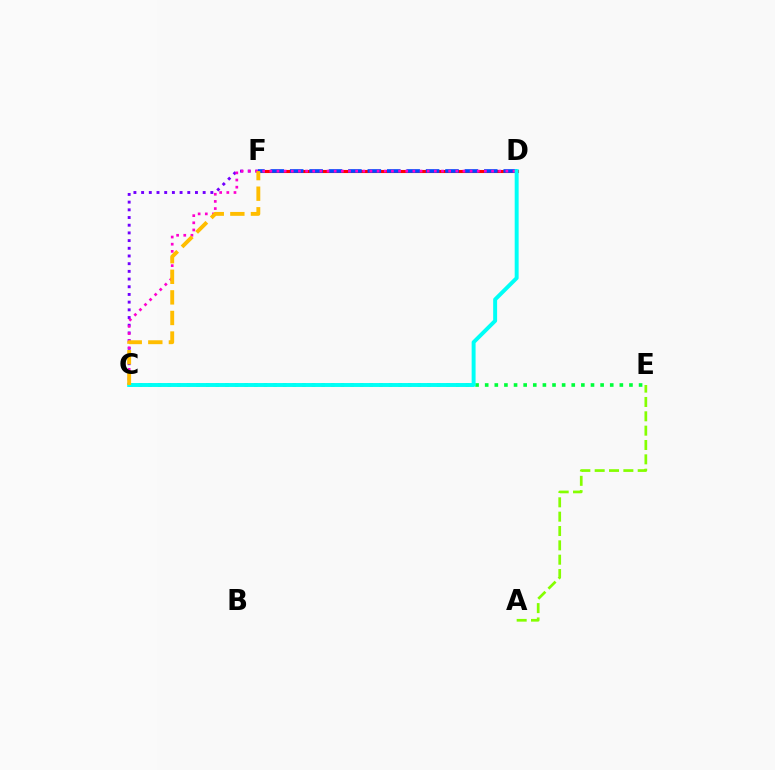{('D', 'F'): [{'color': '#ff0000', 'line_style': 'solid', 'thickness': 2.22}, {'color': '#004bff', 'line_style': 'dashed', 'thickness': 2.64}], ('C', 'F'): [{'color': '#7200ff', 'line_style': 'dotted', 'thickness': 2.09}, {'color': '#ffbd00', 'line_style': 'dashed', 'thickness': 2.8}], ('C', 'E'): [{'color': '#00ff39', 'line_style': 'dotted', 'thickness': 2.61}], ('A', 'E'): [{'color': '#84ff00', 'line_style': 'dashed', 'thickness': 1.95}], ('C', 'D'): [{'color': '#ff00cf', 'line_style': 'dotted', 'thickness': 1.94}, {'color': '#00fff6', 'line_style': 'solid', 'thickness': 2.83}]}